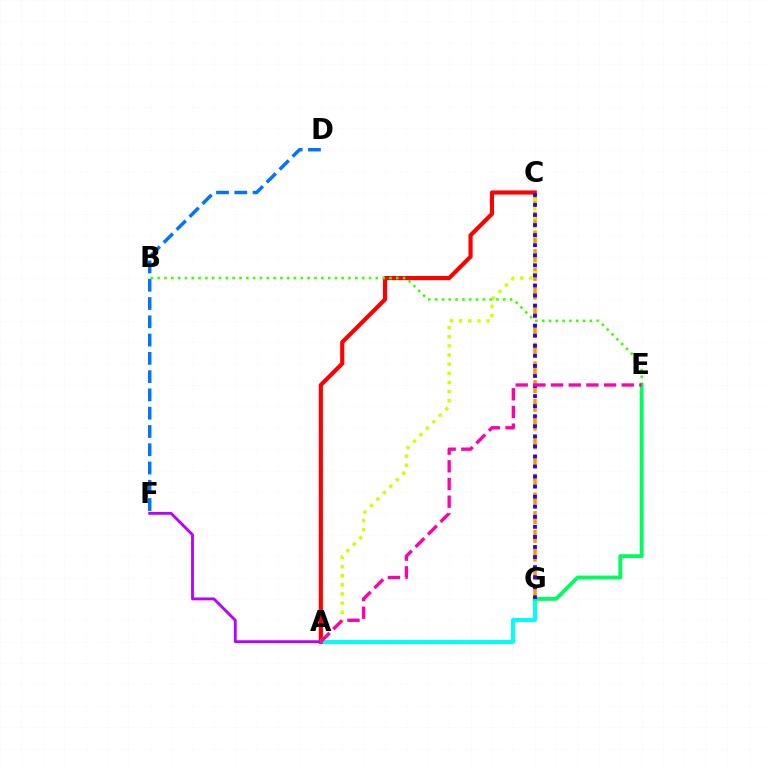{('A', 'G'): [{'color': '#00fff6', 'line_style': 'solid', 'thickness': 2.89}], ('E', 'G'): [{'color': '#00ff5c', 'line_style': 'solid', 'thickness': 2.77}], ('A', 'C'): [{'color': '#ff0000', 'line_style': 'solid', 'thickness': 2.99}, {'color': '#d1ff00', 'line_style': 'dotted', 'thickness': 2.48}], ('C', 'G'): [{'color': '#ff9400', 'line_style': 'dashed', 'thickness': 2.54}, {'color': '#2500ff', 'line_style': 'dotted', 'thickness': 2.73}], ('D', 'F'): [{'color': '#0074ff', 'line_style': 'dashed', 'thickness': 2.48}], ('A', 'F'): [{'color': '#b900ff', 'line_style': 'solid', 'thickness': 2.04}], ('B', 'E'): [{'color': '#3dff00', 'line_style': 'dotted', 'thickness': 1.85}], ('A', 'E'): [{'color': '#ff00ac', 'line_style': 'dashed', 'thickness': 2.4}]}